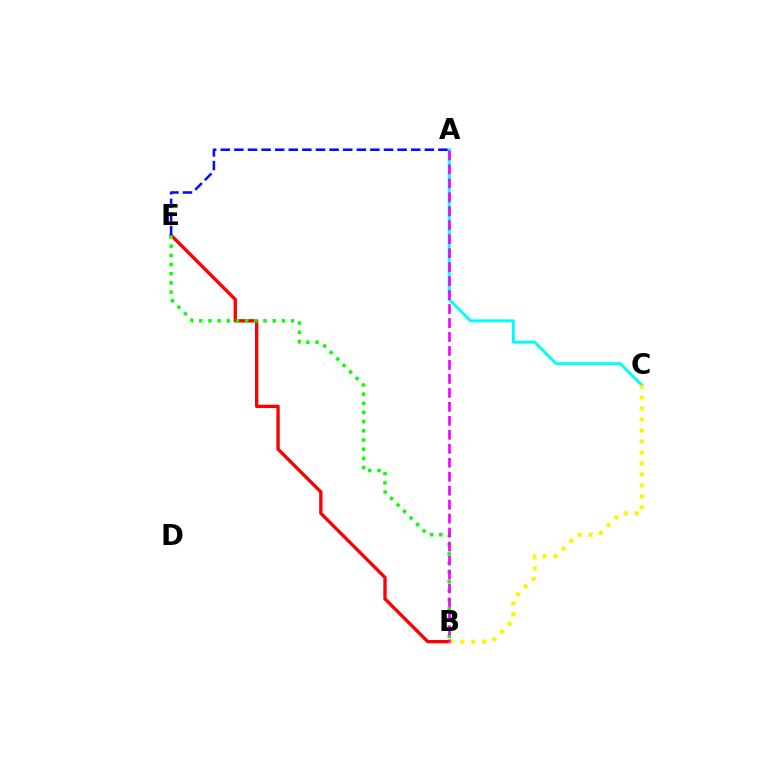{('A', 'C'): [{'color': '#00fff6', 'line_style': 'solid', 'thickness': 2.11}], ('B', 'E'): [{'color': '#ff0000', 'line_style': 'solid', 'thickness': 2.41}, {'color': '#08ff00', 'line_style': 'dotted', 'thickness': 2.49}], ('B', 'C'): [{'color': '#fcf500', 'line_style': 'dotted', 'thickness': 2.98}], ('A', 'E'): [{'color': '#0010ff', 'line_style': 'dashed', 'thickness': 1.85}], ('A', 'B'): [{'color': '#ee00ff', 'line_style': 'dashed', 'thickness': 1.9}]}